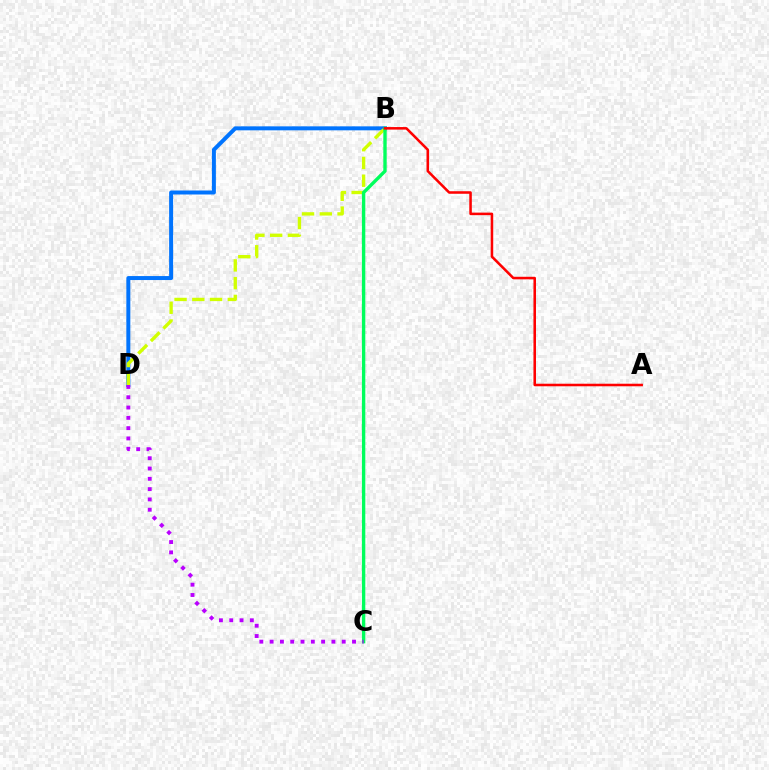{('B', 'D'): [{'color': '#0074ff', 'line_style': 'solid', 'thickness': 2.87}, {'color': '#d1ff00', 'line_style': 'dashed', 'thickness': 2.41}], ('B', 'C'): [{'color': '#00ff5c', 'line_style': 'solid', 'thickness': 2.43}], ('C', 'D'): [{'color': '#b900ff', 'line_style': 'dotted', 'thickness': 2.8}], ('A', 'B'): [{'color': '#ff0000', 'line_style': 'solid', 'thickness': 1.83}]}